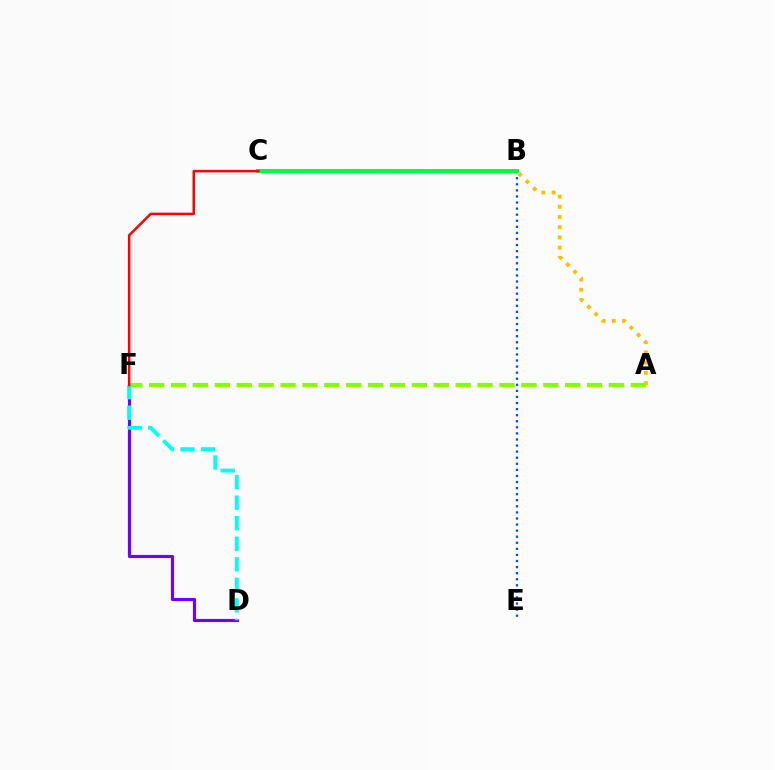{('B', 'E'): [{'color': '#004bff', 'line_style': 'dotted', 'thickness': 1.65}], ('A', 'C'): [{'color': '#ffbd00', 'line_style': 'dotted', 'thickness': 2.77}], ('B', 'C'): [{'color': '#ff00cf', 'line_style': 'dashed', 'thickness': 2.11}, {'color': '#00ff39', 'line_style': 'solid', 'thickness': 2.91}], ('D', 'F'): [{'color': '#7200ff', 'line_style': 'solid', 'thickness': 2.27}, {'color': '#00fff6', 'line_style': 'dashed', 'thickness': 2.79}], ('A', 'F'): [{'color': '#84ff00', 'line_style': 'dashed', 'thickness': 2.97}], ('C', 'F'): [{'color': '#ff0000', 'line_style': 'solid', 'thickness': 1.77}]}